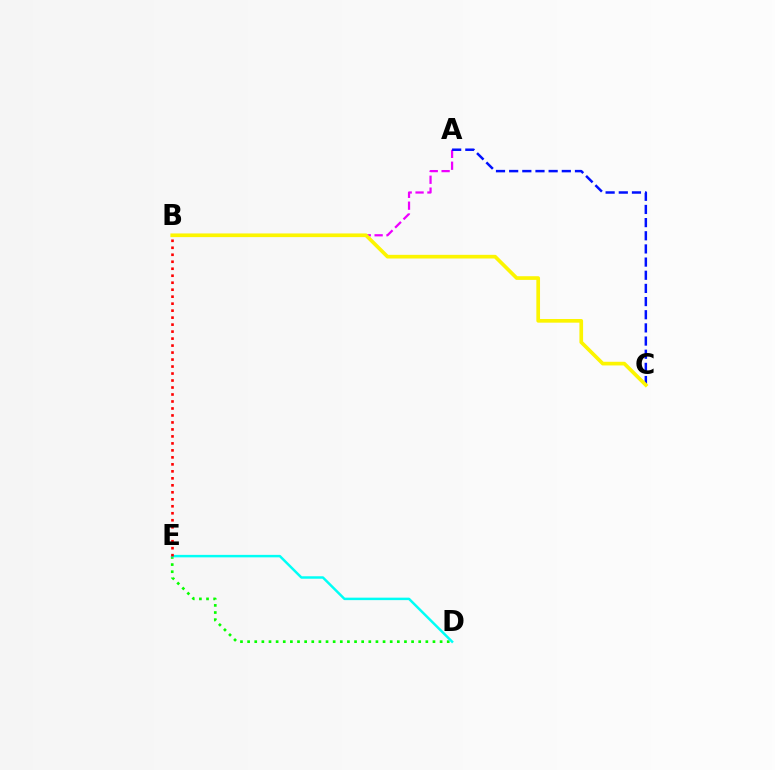{('D', 'E'): [{'color': '#08ff00', 'line_style': 'dotted', 'thickness': 1.94}, {'color': '#00fff6', 'line_style': 'solid', 'thickness': 1.78}], ('A', 'B'): [{'color': '#ee00ff', 'line_style': 'dashed', 'thickness': 1.61}], ('A', 'C'): [{'color': '#0010ff', 'line_style': 'dashed', 'thickness': 1.79}], ('B', 'E'): [{'color': '#ff0000', 'line_style': 'dotted', 'thickness': 1.9}], ('B', 'C'): [{'color': '#fcf500', 'line_style': 'solid', 'thickness': 2.64}]}